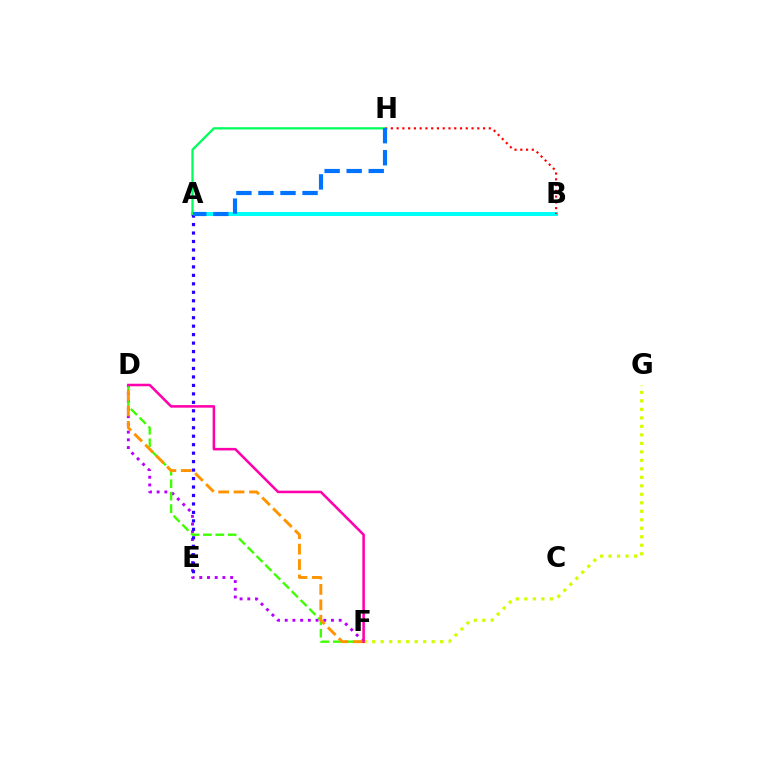{('A', 'B'): [{'color': '#00fff6', 'line_style': 'solid', 'thickness': 2.88}], ('F', 'G'): [{'color': '#d1ff00', 'line_style': 'dotted', 'thickness': 2.31}], ('D', 'F'): [{'color': '#b900ff', 'line_style': 'dotted', 'thickness': 2.1}, {'color': '#3dff00', 'line_style': 'dashed', 'thickness': 1.69}, {'color': '#ff9400', 'line_style': 'dashed', 'thickness': 2.09}, {'color': '#ff00ac', 'line_style': 'solid', 'thickness': 1.84}], ('B', 'H'): [{'color': '#ff0000', 'line_style': 'dotted', 'thickness': 1.57}], ('A', 'E'): [{'color': '#2500ff', 'line_style': 'dotted', 'thickness': 2.3}], ('A', 'H'): [{'color': '#00ff5c', 'line_style': 'solid', 'thickness': 1.64}, {'color': '#0074ff', 'line_style': 'dashed', 'thickness': 2.99}]}